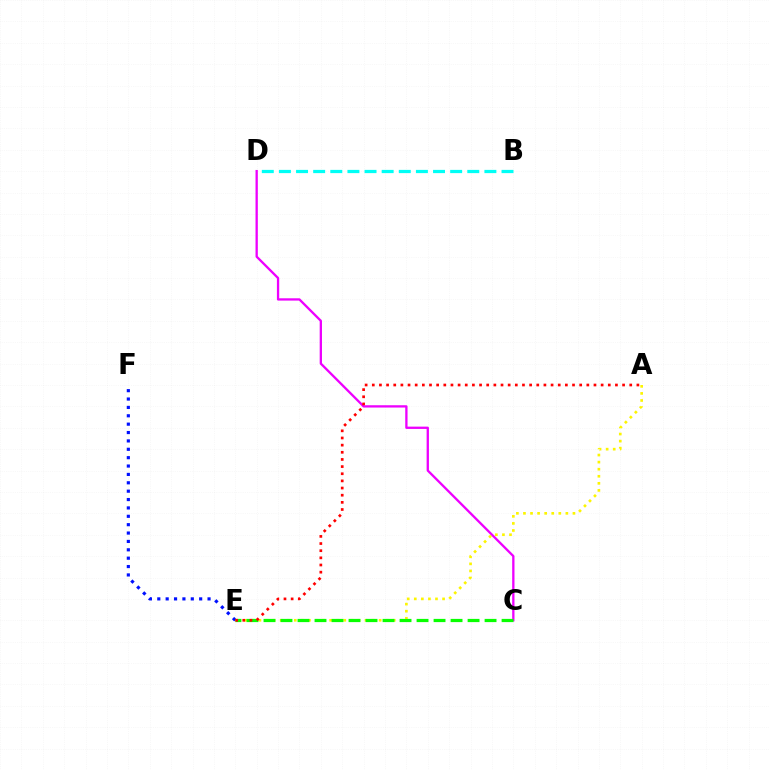{('C', 'D'): [{'color': '#ee00ff', 'line_style': 'solid', 'thickness': 1.66}], ('E', 'F'): [{'color': '#0010ff', 'line_style': 'dotted', 'thickness': 2.28}], ('A', 'E'): [{'color': '#fcf500', 'line_style': 'dotted', 'thickness': 1.92}, {'color': '#ff0000', 'line_style': 'dotted', 'thickness': 1.94}], ('C', 'E'): [{'color': '#08ff00', 'line_style': 'dashed', 'thickness': 2.31}], ('B', 'D'): [{'color': '#00fff6', 'line_style': 'dashed', 'thickness': 2.33}]}